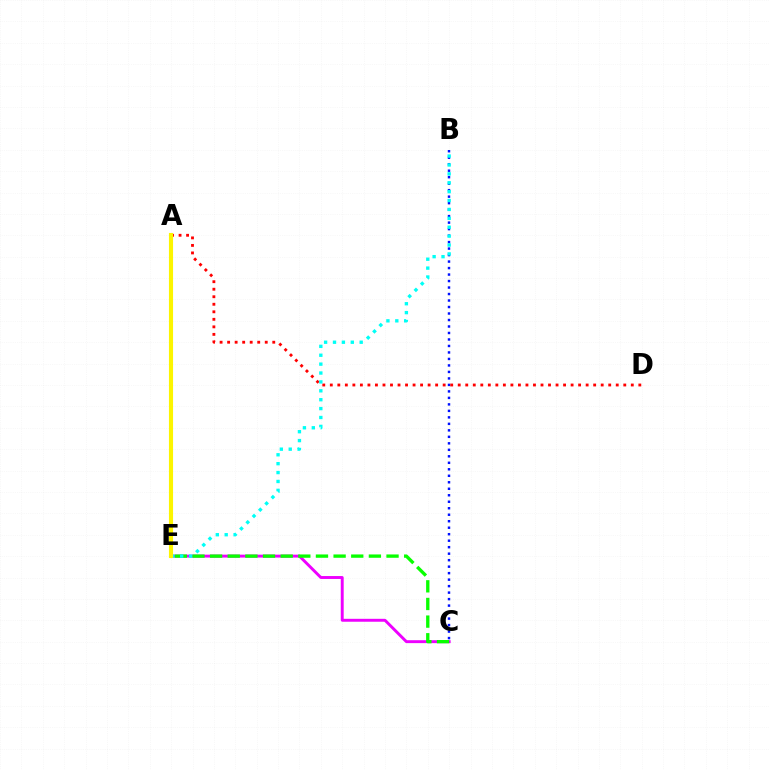{('C', 'E'): [{'color': '#ee00ff', 'line_style': 'solid', 'thickness': 2.1}, {'color': '#08ff00', 'line_style': 'dashed', 'thickness': 2.4}], ('B', 'C'): [{'color': '#0010ff', 'line_style': 'dotted', 'thickness': 1.76}], ('A', 'D'): [{'color': '#ff0000', 'line_style': 'dotted', 'thickness': 2.04}], ('B', 'E'): [{'color': '#00fff6', 'line_style': 'dotted', 'thickness': 2.42}], ('A', 'E'): [{'color': '#fcf500', 'line_style': 'solid', 'thickness': 2.96}]}